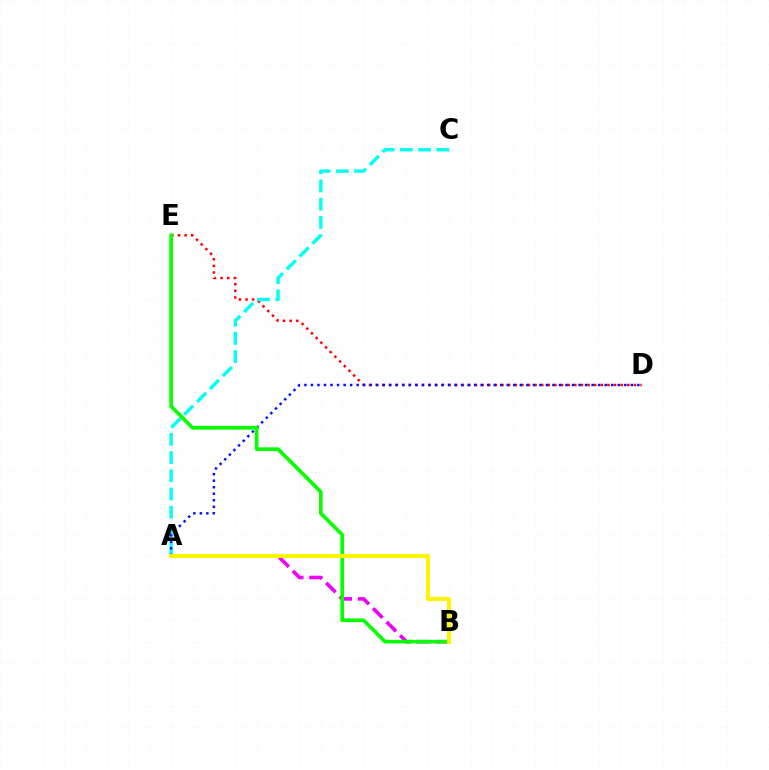{('D', 'E'): [{'color': '#ff0000', 'line_style': 'dotted', 'thickness': 1.8}], ('A', 'C'): [{'color': '#00fff6', 'line_style': 'dashed', 'thickness': 2.47}], ('A', 'B'): [{'color': '#ee00ff', 'line_style': 'dashed', 'thickness': 2.6}, {'color': '#fcf500', 'line_style': 'solid', 'thickness': 2.93}], ('A', 'D'): [{'color': '#0010ff', 'line_style': 'dotted', 'thickness': 1.77}], ('B', 'E'): [{'color': '#08ff00', 'line_style': 'solid', 'thickness': 2.64}]}